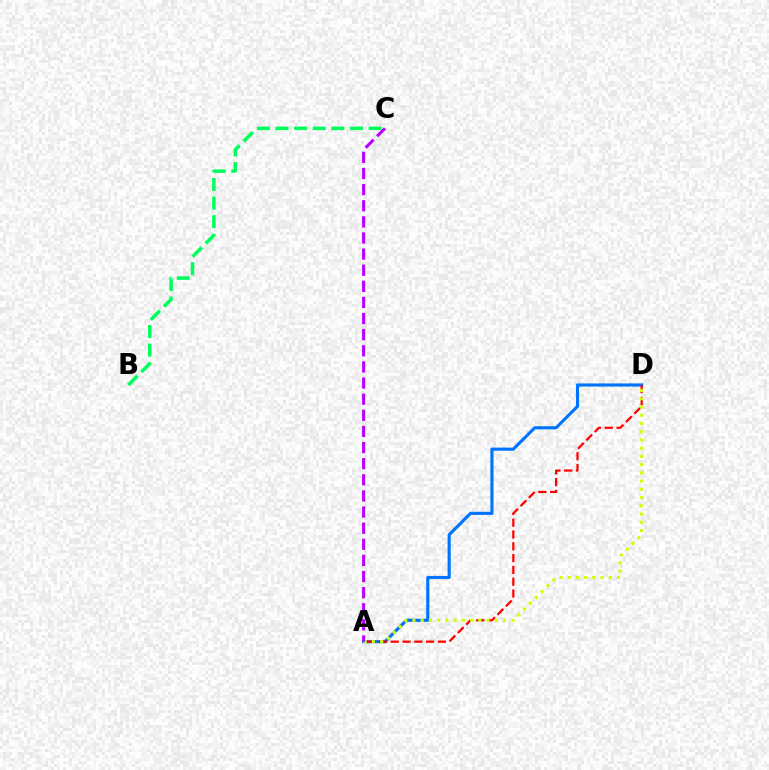{('B', 'C'): [{'color': '#00ff5c', 'line_style': 'dashed', 'thickness': 2.53}], ('A', 'D'): [{'color': '#0074ff', 'line_style': 'solid', 'thickness': 2.25}, {'color': '#ff0000', 'line_style': 'dashed', 'thickness': 1.6}, {'color': '#d1ff00', 'line_style': 'dotted', 'thickness': 2.24}], ('A', 'C'): [{'color': '#b900ff', 'line_style': 'dashed', 'thickness': 2.19}]}